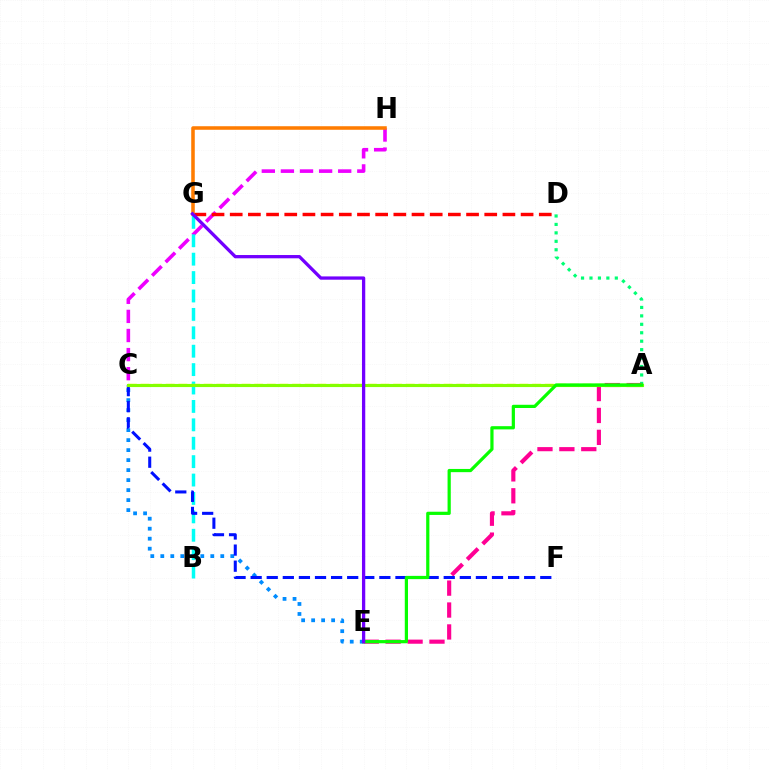{('A', 'D'): [{'color': '#00ff74', 'line_style': 'dotted', 'thickness': 2.29}], ('A', 'E'): [{'color': '#ff0094', 'line_style': 'dashed', 'thickness': 2.98}, {'color': '#08ff00', 'line_style': 'solid', 'thickness': 2.31}], ('C', 'H'): [{'color': '#ee00ff', 'line_style': 'dashed', 'thickness': 2.59}], ('B', 'G'): [{'color': '#00fff6', 'line_style': 'dashed', 'thickness': 2.5}], ('D', 'G'): [{'color': '#ff0000', 'line_style': 'dashed', 'thickness': 2.47}], ('A', 'C'): [{'color': '#fcf500', 'line_style': 'dashed', 'thickness': 1.72}, {'color': '#84ff00', 'line_style': 'solid', 'thickness': 2.25}], ('G', 'H'): [{'color': '#ff7c00', 'line_style': 'solid', 'thickness': 2.56}], ('C', 'E'): [{'color': '#008cff', 'line_style': 'dotted', 'thickness': 2.72}], ('C', 'F'): [{'color': '#0010ff', 'line_style': 'dashed', 'thickness': 2.19}], ('E', 'G'): [{'color': '#7200ff', 'line_style': 'solid', 'thickness': 2.36}]}